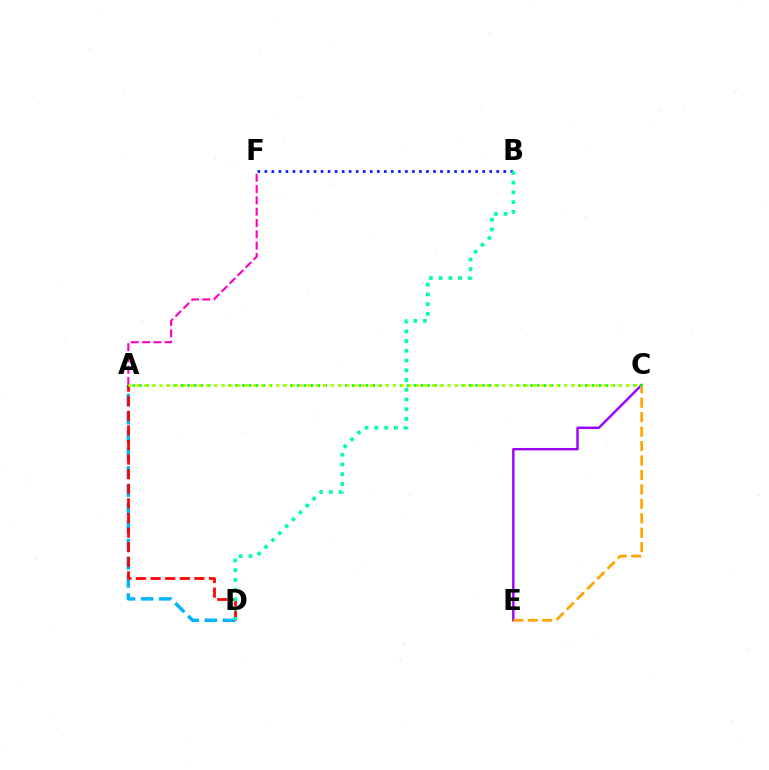{('C', 'E'): [{'color': '#9b00ff', 'line_style': 'solid', 'thickness': 1.74}, {'color': '#ffa500', 'line_style': 'dashed', 'thickness': 1.96}], ('A', 'D'): [{'color': '#00b5ff', 'line_style': 'dashed', 'thickness': 2.46}, {'color': '#ff0000', 'line_style': 'dashed', 'thickness': 1.98}], ('A', 'F'): [{'color': '#ff00bd', 'line_style': 'dashed', 'thickness': 1.54}], ('A', 'C'): [{'color': '#08ff00', 'line_style': 'dotted', 'thickness': 1.86}, {'color': '#b3ff00', 'line_style': 'dotted', 'thickness': 2.11}], ('B', 'F'): [{'color': '#0010ff', 'line_style': 'dotted', 'thickness': 1.91}], ('B', 'D'): [{'color': '#00ff9d', 'line_style': 'dotted', 'thickness': 2.64}]}